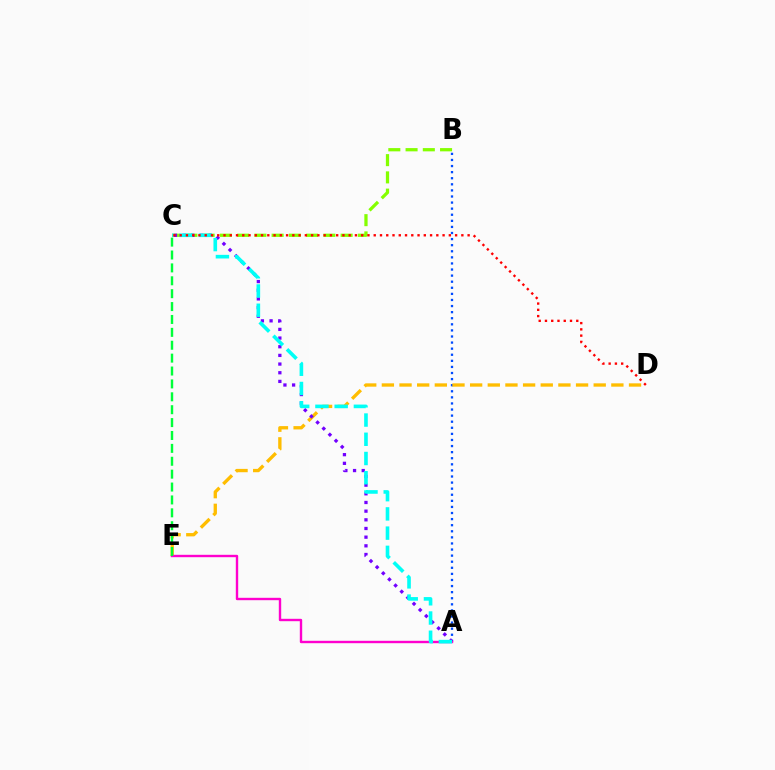{('A', 'B'): [{'color': '#004bff', 'line_style': 'dotted', 'thickness': 1.65}], ('B', 'C'): [{'color': '#84ff00', 'line_style': 'dashed', 'thickness': 2.34}], ('D', 'E'): [{'color': '#ffbd00', 'line_style': 'dashed', 'thickness': 2.4}], ('A', 'C'): [{'color': '#7200ff', 'line_style': 'dotted', 'thickness': 2.36}, {'color': '#00fff6', 'line_style': 'dashed', 'thickness': 2.61}], ('A', 'E'): [{'color': '#ff00cf', 'line_style': 'solid', 'thickness': 1.72}], ('C', 'D'): [{'color': '#ff0000', 'line_style': 'dotted', 'thickness': 1.7}], ('C', 'E'): [{'color': '#00ff39', 'line_style': 'dashed', 'thickness': 1.75}]}